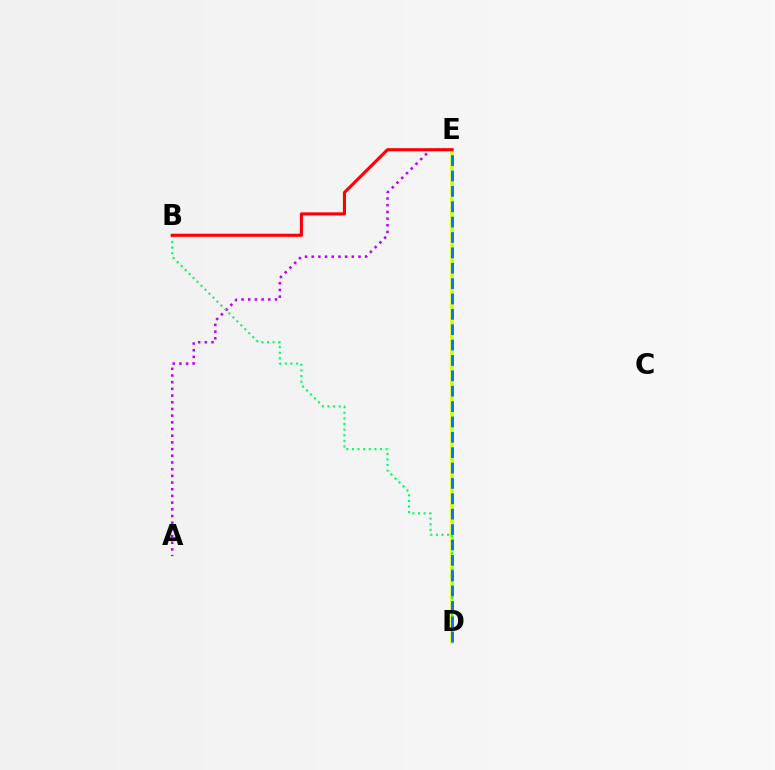{('A', 'E'): [{'color': '#b900ff', 'line_style': 'dotted', 'thickness': 1.82}], ('D', 'E'): [{'color': '#d1ff00', 'line_style': 'solid', 'thickness': 2.53}, {'color': '#0074ff', 'line_style': 'dashed', 'thickness': 2.09}], ('B', 'D'): [{'color': '#00ff5c', 'line_style': 'dotted', 'thickness': 1.52}], ('B', 'E'): [{'color': '#ff0000', 'line_style': 'solid', 'thickness': 2.23}]}